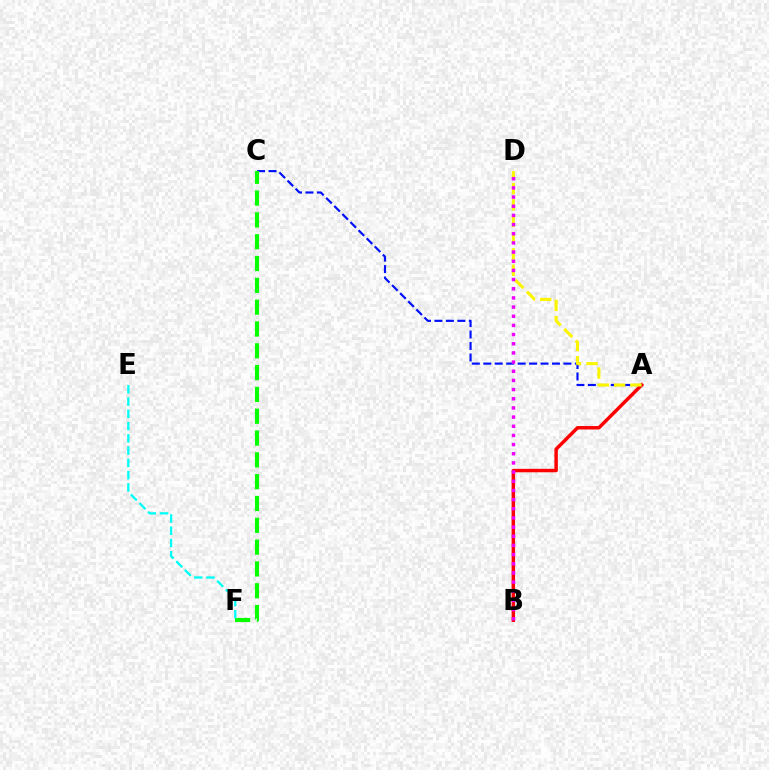{('A', 'B'): [{'color': '#ff0000', 'line_style': 'solid', 'thickness': 2.48}], ('A', 'C'): [{'color': '#0010ff', 'line_style': 'dashed', 'thickness': 1.56}], ('A', 'D'): [{'color': '#fcf500', 'line_style': 'dashed', 'thickness': 2.22}], ('B', 'D'): [{'color': '#ee00ff', 'line_style': 'dotted', 'thickness': 2.49}], ('C', 'F'): [{'color': '#08ff00', 'line_style': 'dashed', 'thickness': 2.96}], ('E', 'F'): [{'color': '#00fff6', 'line_style': 'dashed', 'thickness': 1.67}]}